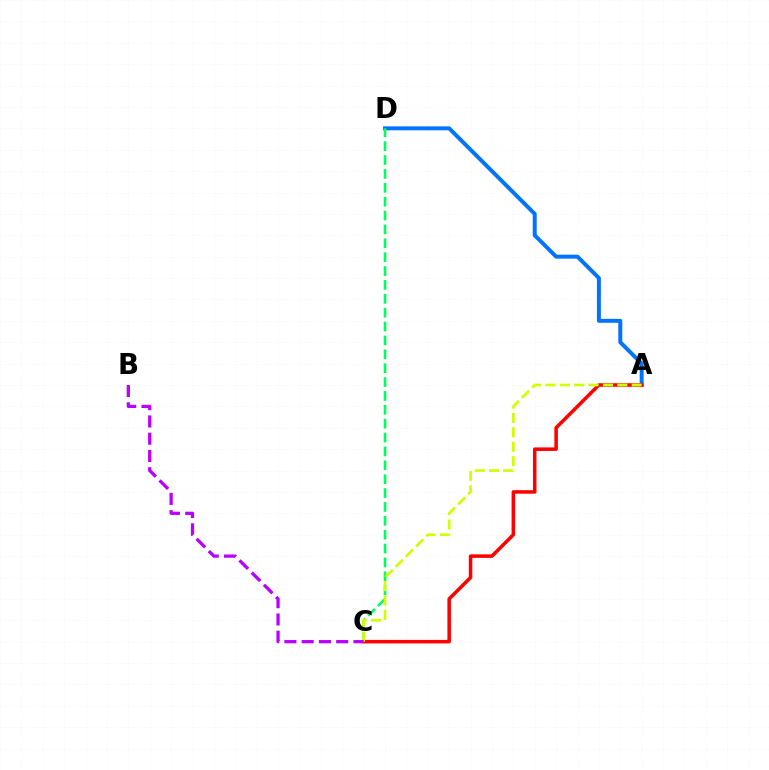{('A', 'D'): [{'color': '#0074ff', 'line_style': 'solid', 'thickness': 2.86}], ('C', 'D'): [{'color': '#00ff5c', 'line_style': 'dashed', 'thickness': 1.88}], ('A', 'C'): [{'color': '#ff0000', 'line_style': 'solid', 'thickness': 2.53}, {'color': '#d1ff00', 'line_style': 'dashed', 'thickness': 1.95}], ('B', 'C'): [{'color': '#b900ff', 'line_style': 'dashed', 'thickness': 2.35}]}